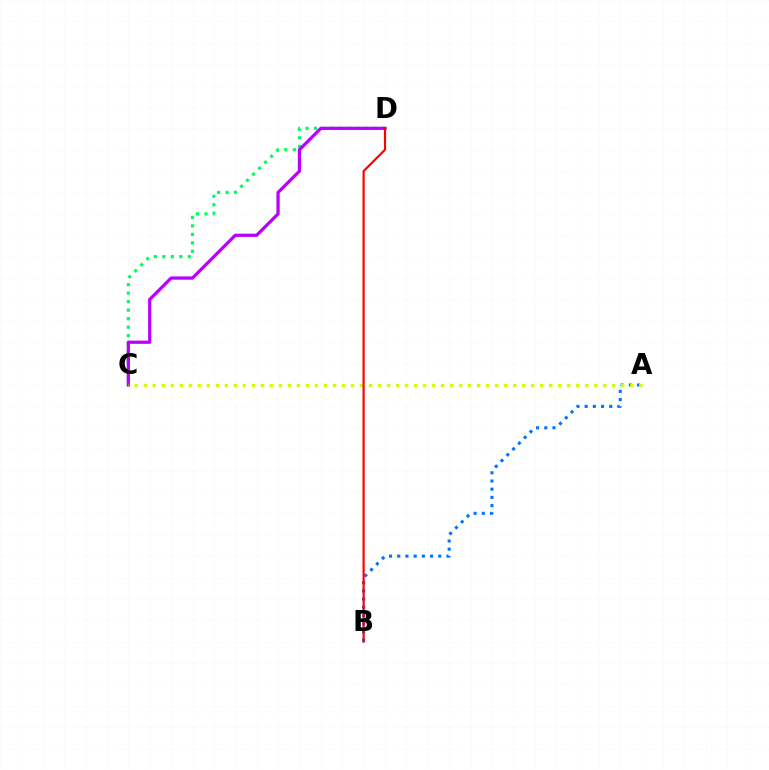{('A', 'B'): [{'color': '#0074ff', 'line_style': 'dotted', 'thickness': 2.23}], ('C', 'D'): [{'color': '#00ff5c', 'line_style': 'dotted', 'thickness': 2.31}, {'color': '#b900ff', 'line_style': 'solid', 'thickness': 2.33}], ('A', 'C'): [{'color': '#d1ff00', 'line_style': 'dotted', 'thickness': 2.45}], ('B', 'D'): [{'color': '#ff0000', 'line_style': 'solid', 'thickness': 1.57}]}